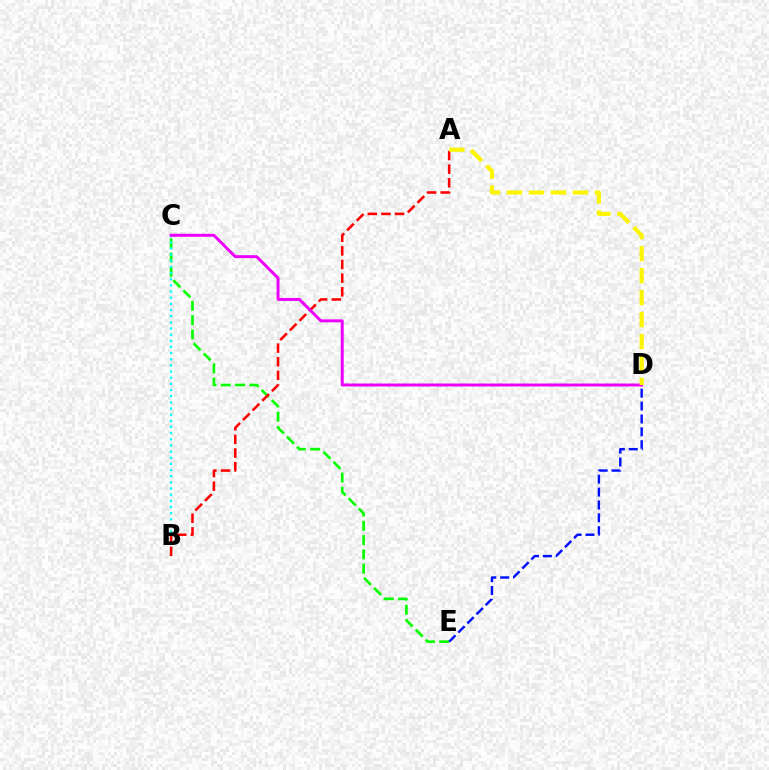{('C', 'E'): [{'color': '#08ff00', 'line_style': 'dashed', 'thickness': 1.94}], ('B', 'C'): [{'color': '#00fff6', 'line_style': 'dotted', 'thickness': 1.67}], ('A', 'B'): [{'color': '#ff0000', 'line_style': 'dashed', 'thickness': 1.85}], ('D', 'E'): [{'color': '#0010ff', 'line_style': 'dashed', 'thickness': 1.75}], ('C', 'D'): [{'color': '#ee00ff', 'line_style': 'solid', 'thickness': 2.14}], ('A', 'D'): [{'color': '#fcf500', 'line_style': 'dashed', 'thickness': 2.99}]}